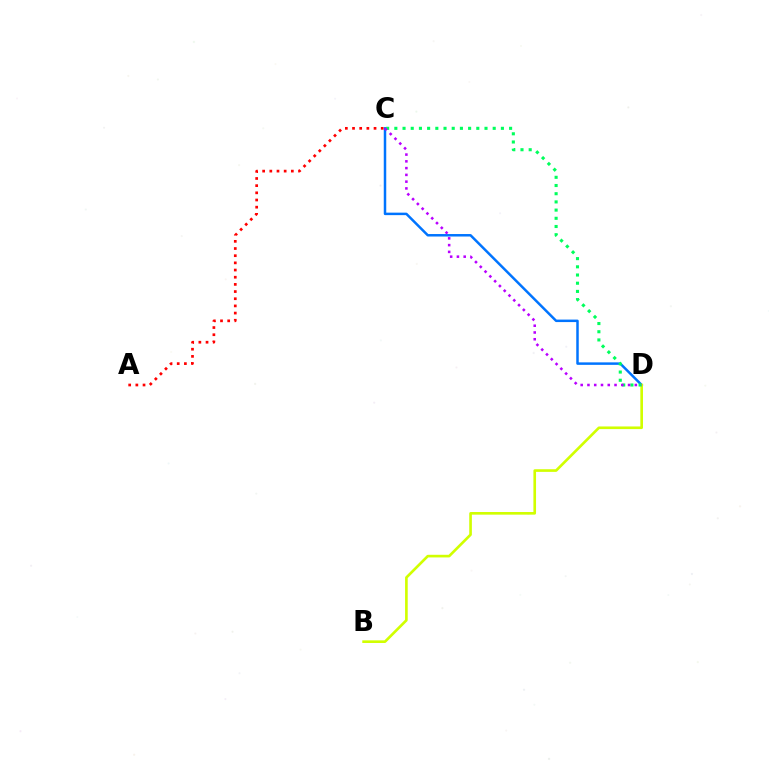{('C', 'D'): [{'color': '#0074ff', 'line_style': 'solid', 'thickness': 1.79}, {'color': '#00ff5c', 'line_style': 'dotted', 'thickness': 2.23}, {'color': '#b900ff', 'line_style': 'dotted', 'thickness': 1.84}], ('B', 'D'): [{'color': '#d1ff00', 'line_style': 'solid', 'thickness': 1.9}], ('A', 'C'): [{'color': '#ff0000', 'line_style': 'dotted', 'thickness': 1.95}]}